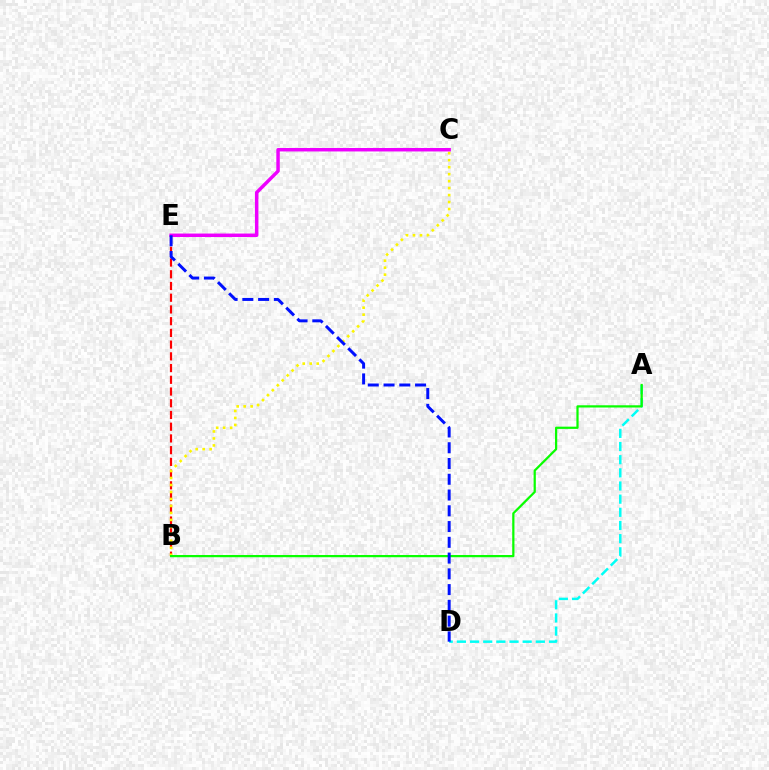{('B', 'E'): [{'color': '#ff0000', 'line_style': 'dashed', 'thickness': 1.59}], ('C', 'E'): [{'color': '#ee00ff', 'line_style': 'solid', 'thickness': 2.49}], ('A', 'D'): [{'color': '#00fff6', 'line_style': 'dashed', 'thickness': 1.79}], ('B', 'C'): [{'color': '#fcf500', 'line_style': 'dotted', 'thickness': 1.9}], ('A', 'B'): [{'color': '#08ff00', 'line_style': 'solid', 'thickness': 1.61}], ('D', 'E'): [{'color': '#0010ff', 'line_style': 'dashed', 'thickness': 2.14}]}